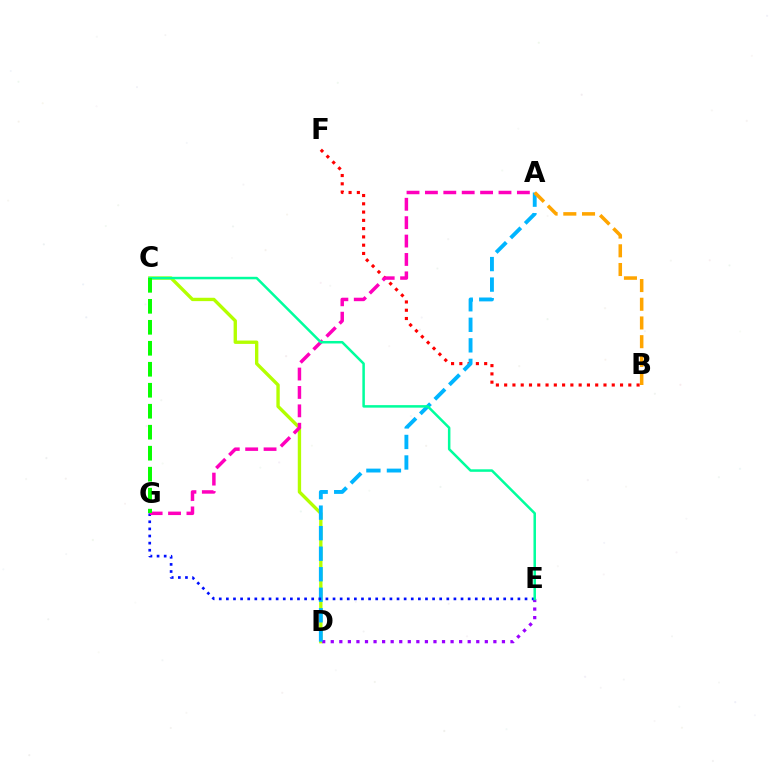{('C', 'D'): [{'color': '#b3ff00', 'line_style': 'solid', 'thickness': 2.42}], ('D', 'E'): [{'color': '#9b00ff', 'line_style': 'dotted', 'thickness': 2.33}], ('B', 'F'): [{'color': '#ff0000', 'line_style': 'dotted', 'thickness': 2.25}], ('A', 'D'): [{'color': '#00b5ff', 'line_style': 'dashed', 'thickness': 2.79}], ('E', 'G'): [{'color': '#0010ff', 'line_style': 'dotted', 'thickness': 1.93}], ('A', 'B'): [{'color': '#ffa500', 'line_style': 'dashed', 'thickness': 2.54}], ('A', 'G'): [{'color': '#ff00bd', 'line_style': 'dashed', 'thickness': 2.5}], ('C', 'E'): [{'color': '#00ff9d', 'line_style': 'solid', 'thickness': 1.81}], ('C', 'G'): [{'color': '#08ff00', 'line_style': 'dashed', 'thickness': 2.85}]}